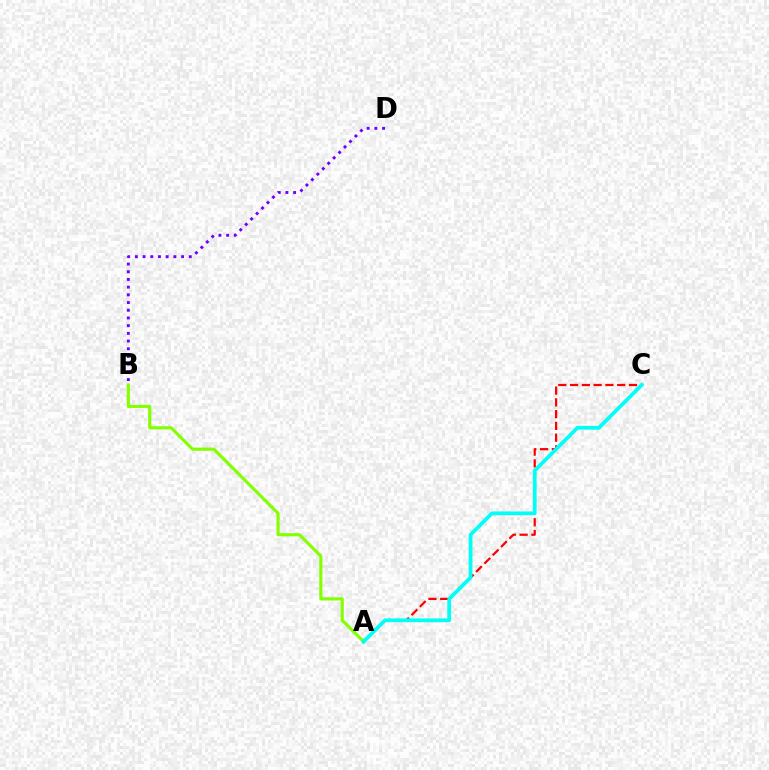{('A', 'C'): [{'color': '#ff0000', 'line_style': 'dashed', 'thickness': 1.6}, {'color': '#00fff6', 'line_style': 'solid', 'thickness': 2.7}], ('B', 'D'): [{'color': '#7200ff', 'line_style': 'dotted', 'thickness': 2.09}], ('A', 'B'): [{'color': '#84ff00', 'line_style': 'solid', 'thickness': 2.25}]}